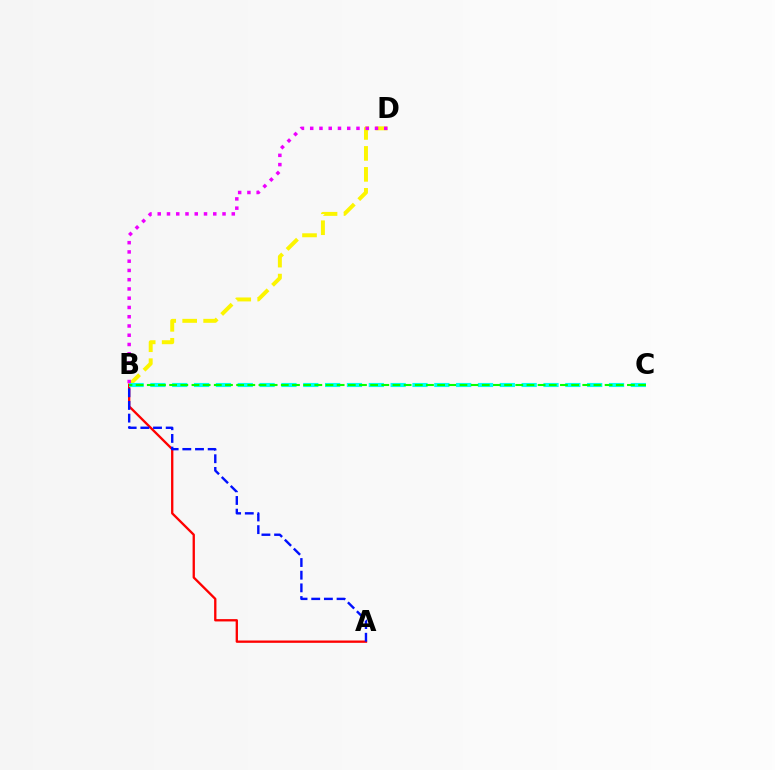{('B', 'D'): [{'color': '#fcf500', 'line_style': 'dashed', 'thickness': 2.85}, {'color': '#ee00ff', 'line_style': 'dotted', 'thickness': 2.51}], ('A', 'B'): [{'color': '#ff0000', 'line_style': 'solid', 'thickness': 1.67}, {'color': '#0010ff', 'line_style': 'dashed', 'thickness': 1.72}], ('B', 'C'): [{'color': '#00fff6', 'line_style': 'dashed', 'thickness': 2.97}, {'color': '#08ff00', 'line_style': 'dashed', 'thickness': 1.52}]}